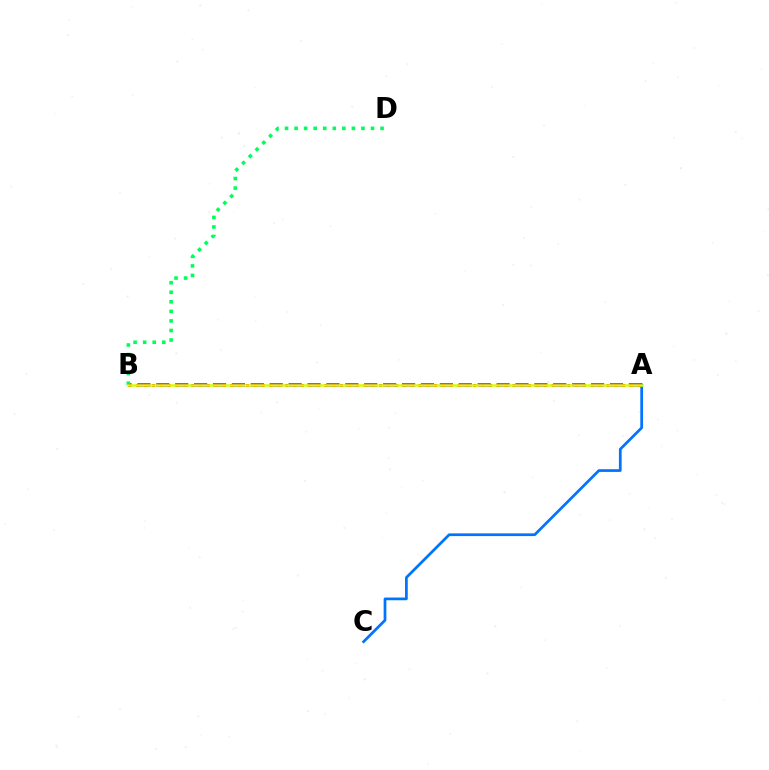{('A', 'B'): [{'color': '#b900ff', 'line_style': 'dashed', 'thickness': 2.57}, {'color': '#ff0000', 'line_style': 'dotted', 'thickness': 2.13}, {'color': '#d1ff00', 'line_style': 'solid', 'thickness': 1.81}], ('A', 'C'): [{'color': '#0074ff', 'line_style': 'solid', 'thickness': 1.97}], ('B', 'D'): [{'color': '#00ff5c', 'line_style': 'dotted', 'thickness': 2.6}]}